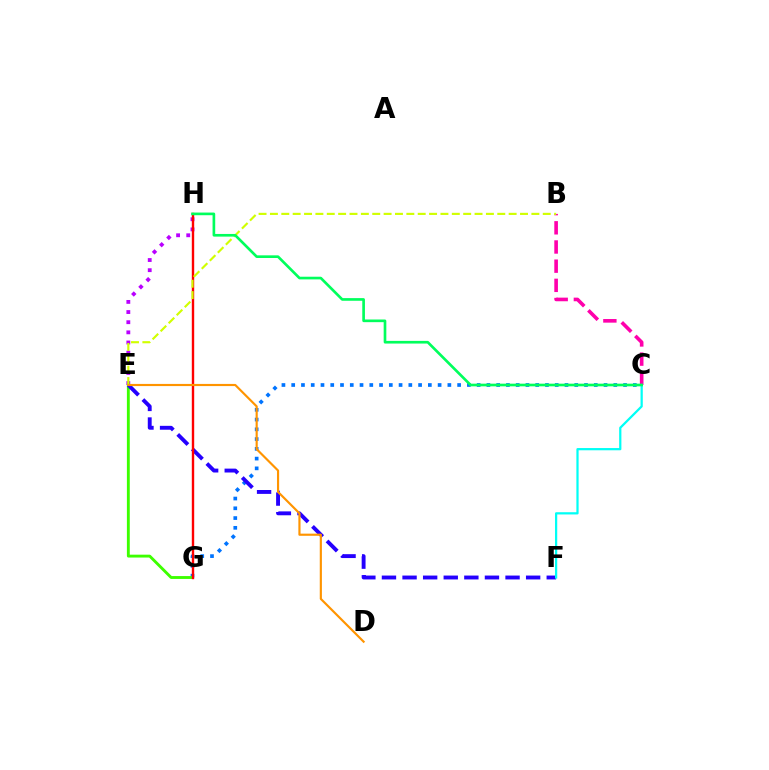{('B', 'C'): [{'color': '#ff00ac', 'line_style': 'dashed', 'thickness': 2.61}], ('E', 'H'): [{'color': '#b900ff', 'line_style': 'dotted', 'thickness': 2.76}], ('C', 'G'): [{'color': '#0074ff', 'line_style': 'dotted', 'thickness': 2.65}], ('E', 'G'): [{'color': '#3dff00', 'line_style': 'solid', 'thickness': 2.07}], ('E', 'F'): [{'color': '#2500ff', 'line_style': 'dashed', 'thickness': 2.8}], ('C', 'F'): [{'color': '#00fff6', 'line_style': 'solid', 'thickness': 1.61}], ('G', 'H'): [{'color': '#ff0000', 'line_style': 'solid', 'thickness': 1.72}], ('B', 'E'): [{'color': '#d1ff00', 'line_style': 'dashed', 'thickness': 1.54}], ('C', 'H'): [{'color': '#00ff5c', 'line_style': 'solid', 'thickness': 1.92}], ('D', 'E'): [{'color': '#ff9400', 'line_style': 'solid', 'thickness': 1.55}]}